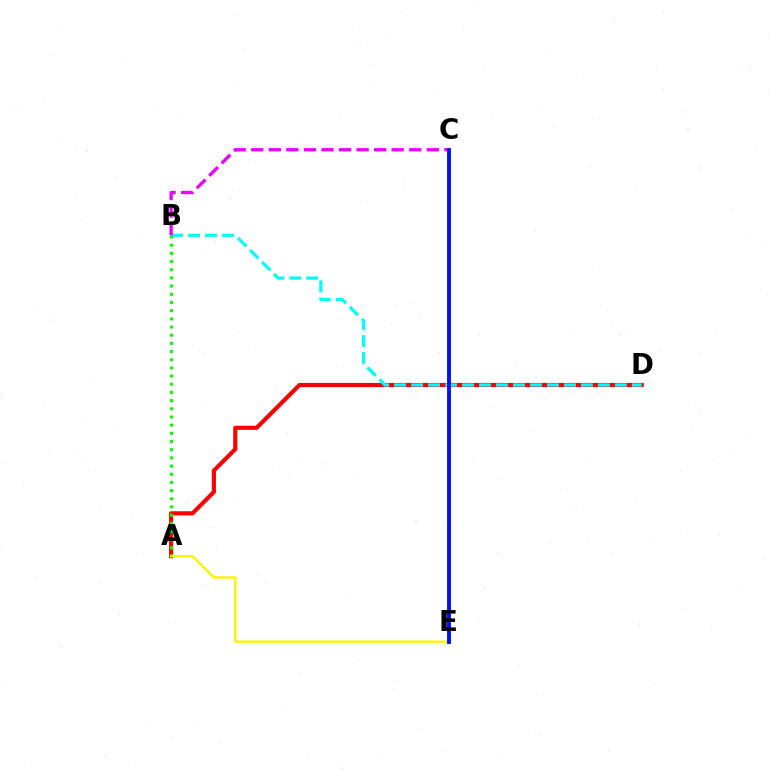{('A', 'D'): [{'color': '#ff0000', 'line_style': 'solid', 'thickness': 2.98}], ('B', 'D'): [{'color': '#00fff6', 'line_style': 'dashed', 'thickness': 2.31}], ('A', 'B'): [{'color': '#08ff00', 'line_style': 'dotted', 'thickness': 2.22}], ('A', 'E'): [{'color': '#fcf500', 'line_style': 'solid', 'thickness': 1.75}], ('B', 'C'): [{'color': '#ee00ff', 'line_style': 'dashed', 'thickness': 2.39}], ('C', 'E'): [{'color': '#0010ff', 'line_style': 'solid', 'thickness': 2.8}]}